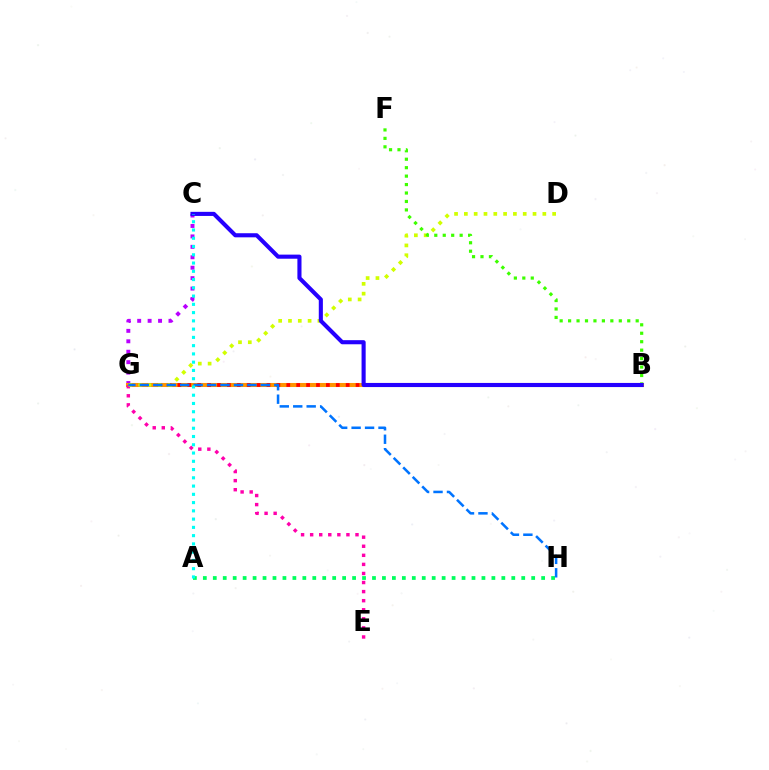{('C', 'G'): [{'color': '#b900ff', 'line_style': 'dotted', 'thickness': 2.84}], ('B', 'G'): [{'color': '#ff9400', 'line_style': 'solid', 'thickness': 2.91}, {'color': '#ff0000', 'line_style': 'dotted', 'thickness': 2.69}], ('E', 'G'): [{'color': '#ff00ac', 'line_style': 'dotted', 'thickness': 2.46}], ('A', 'H'): [{'color': '#00ff5c', 'line_style': 'dotted', 'thickness': 2.7}], ('D', 'G'): [{'color': '#d1ff00', 'line_style': 'dotted', 'thickness': 2.67}], ('G', 'H'): [{'color': '#0074ff', 'line_style': 'dashed', 'thickness': 1.83}], ('B', 'F'): [{'color': '#3dff00', 'line_style': 'dotted', 'thickness': 2.3}], ('B', 'C'): [{'color': '#2500ff', 'line_style': 'solid', 'thickness': 2.95}], ('A', 'C'): [{'color': '#00fff6', 'line_style': 'dotted', 'thickness': 2.24}]}